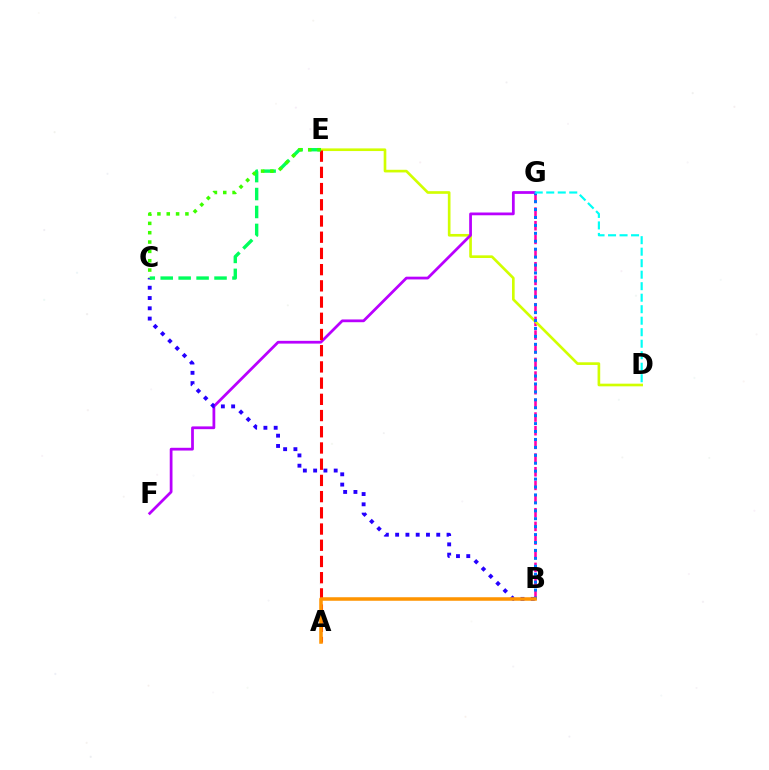{('B', 'G'): [{'color': '#ff00ac', 'line_style': 'dashed', 'thickness': 1.86}, {'color': '#0074ff', 'line_style': 'dotted', 'thickness': 2.15}], ('D', 'E'): [{'color': '#d1ff00', 'line_style': 'solid', 'thickness': 1.91}], ('F', 'G'): [{'color': '#b900ff', 'line_style': 'solid', 'thickness': 1.99}], ('B', 'C'): [{'color': '#2500ff', 'line_style': 'dotted', 'thickness': 2.79}], ('D', 'G'): [{'color': '#00fff6', 'line_style': 'dashed', 'thickness': 1.56}], ('A', 'E'): [{'color': '#ff0000', 'line_style': 'dashed', 'thickness': 2.2}], ('A', 'B'): [{'color': '#ff9400', 'line_style': 'solid', 'thickness': 2.53}], ('C', 'E'): [{'color': '#00ff5c', 'line_style': 'dashed', 'thickness': 2.44}, {'color': '#3dff00', 'line_style': 'dotted', 'thickness': 2.54}]}